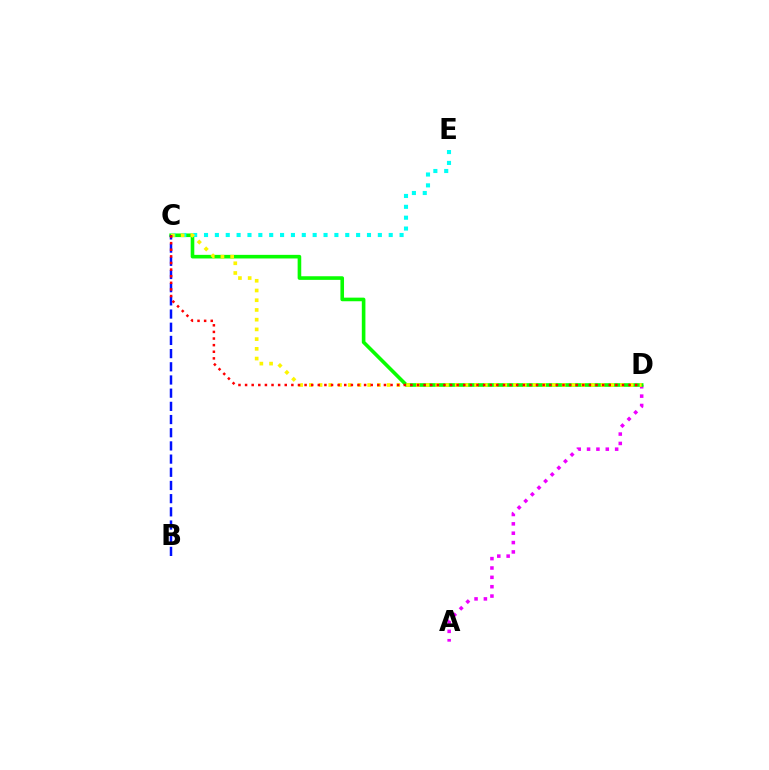{('A', 'D'): [{'color': '#ee00ff', 'line_style': 'dotted', 'thickness': 2.54}], ('C', 'D'): [{'color': '#08ff00', 'line_style': 'solid', 'thickness': 2.6}, {'color': '#fcf500', 'line_style': 'dotted', 'thickness': 2.64}, {'color': '#ff0000', 'line_style': 'dotted', 'thickness': 1.8}], ('C', 'E'): [{'color': '#00fff6', 'line_style': 'dotted', 'thickness': 2.95}], ('B', 'C'): [{'color': '#0010ff', 'line_style': 'dashed', 'thickness': 1.79}]}